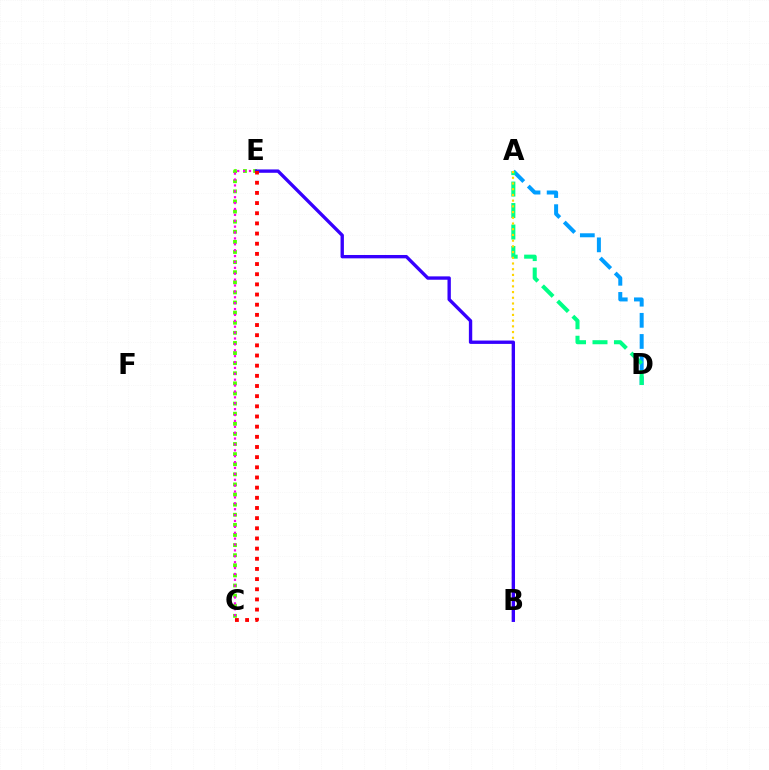{('A', 'D'): [{'color': '#009eff', 'line_style': 'dashed', 'thickness': 2.87}, {'color': '#00ff86', 'line_style': 'dashed', 'thickness': 2.92}], ('C', 'E'): [{'color': '#4fff00', 'line_style': 'dotted', 'thickness': 2.75}, {'color': '#ff00ed', 'line_style': 'dotted', 'thickness': 1.6}, {'color': '#ff0000', 'line_style': 'dotted', 'thickness': 2.76}], ('A', 'B'): [{'color': '#ffd500', 'line_style': 'dotted', 'thickness': 1.55}], ('B', 'E'): [{'color': '#3700ff', 'line_style': 'solid', 'thickness': 2.42}]}